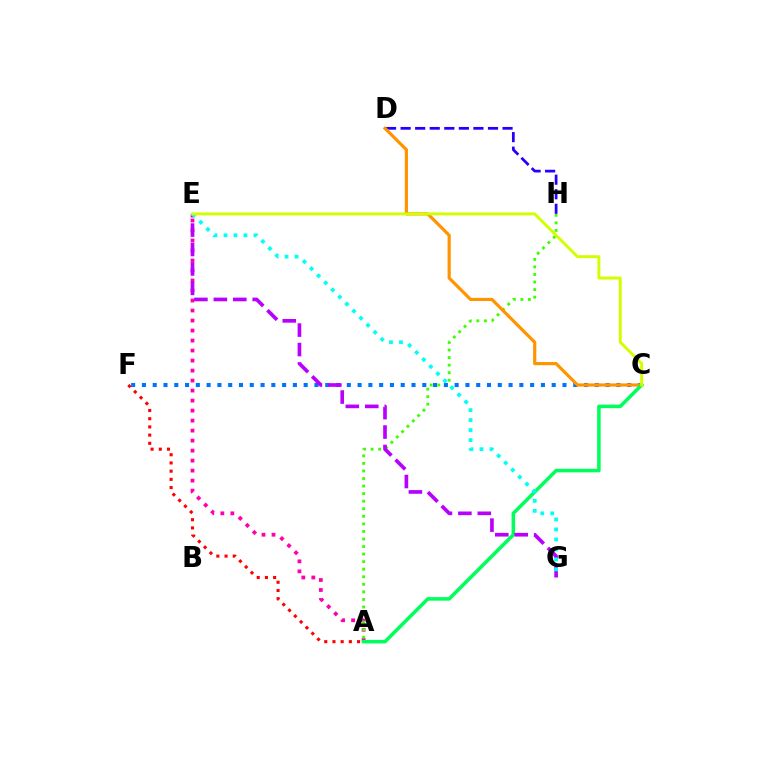{('D', 'H'): [{'color': '#2500ff', 'line_style': 'dashed', 'thickness': 1.98}], ('A', 'E'): [{'color': '#ff00ac', 'line_style': 'dotted', 'thickness': 2.72}], ('A', 'H'): [{'color': '#3dff00', 'line_style': 'dotted', 'thickness': 2.05}], ('C', 'F'): [{'color': '#0074ff', 'line_style': 'dotted', 'thickness': 2.93}], ('C', 'D'): [{'color': '#ff9400', 'line_style': 'solid', 'thickness': 2.29}], ('A', 'F'): [{'color': '#ff0000', 'line_style': 'dotted', 'thickness': 2.23}], ('A', 'C'): [{'color': '#00ff5c', 'line_style': 'solid', 'thickness': 2.55}], ('E', 'G'): [{'color': '#b900ff', 'line_style': 'dashed', 'thickness': 2.64}, {'color': '#00fff6', 'line_style': 'dotted', 'thickness': 2.71}], ('C', 'E'): [{'color': '#d1ff00', 'line_style': 'solid', 'thickness': 2.13}]}